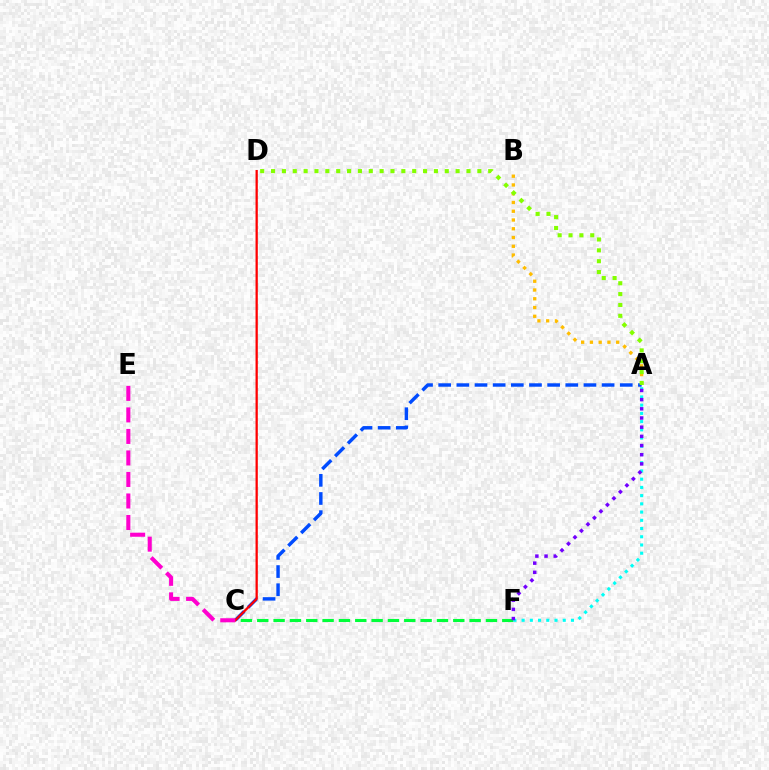{('A', 'B'): [{'color': '#ffbd00', 'line_style': 'dotted', 'thickness': 2.38}], ('C', 'F'): [{'color': '#00ff39', 'line_style': 'dashed', 'thickness': 2.22}], ('A', 'C'): [{'color': '#004bff', 'line_style': 'dashed', 'thickness': 2.47}], ('C', 'D'): [{'color': '#ff0000', 'line_style': 'solid', 'thickness': 1.64}], ('A', 'D'): [{'color': '#84ff00', 'line_style': 'dotted', 'thickness': 2.95}], ('C', 'E'): [{'color': '#ff00cf', 'line_style': 'dashed', 'thickness': 2.92}], ('A', 'F'): [{'color': '#00fff6', 'line_style': 'dotted', 'thickness': 2.23}, {'color': '#7200ff', 'line_style': 'dotted', 'thickness': 2.49}]}